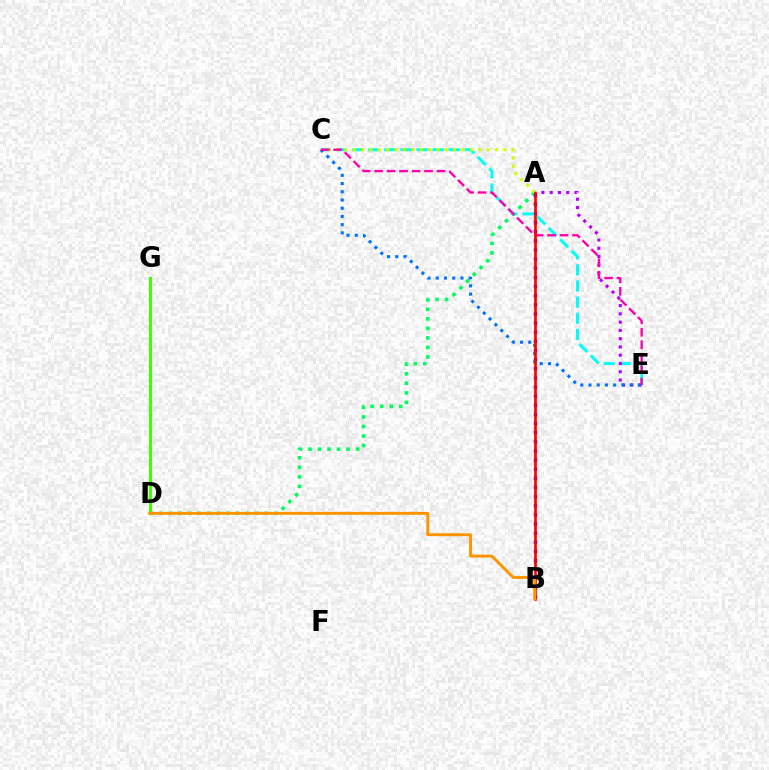{('A', 'D'): [{'color': '#00ff5c', 'line_style': 'dotted', 'thickness': 2.59}], ('C', 'E'): [{'color': '#00fff6', 'line_style': 'dashed', 'thickness': 2.19}, {'color': '#0074ff', 'line_style': 'dotted', 'thickness': 2.23}, {'color': '#ff00ac', 'line_style': 'dashed', 'thickness': 1.69}], ('A', 'B'): [{'color': '#2500ff', 'line_style': 'dotted', 'thickness': 2.48}, {'color': '#ff0000', 'line_style': 'solid', 'thickness': 1.94}], ('D', 'G'): [{'color': '#3dff00', 'line_style': 'solid', 'thickness': 2.13}], ('A', 'E'): [{'color': '#b900ff', 'line_style': 'dotted', 'thickness': 2.25}], ('A', 'C'): [{'color': '#d1ff00', 'line_style': 'dotted', 'thickness': 2.27}], ('B', 'D'): [{'color': '#ff9400', 'line_style': 'solid', 'thickness': 2.11}]}